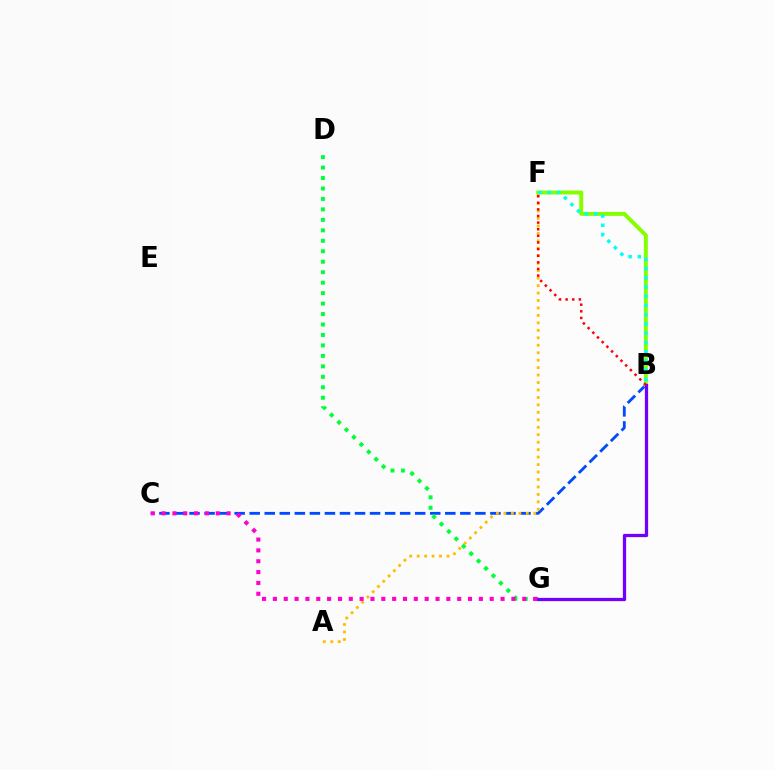{('B', 'C'): [{'color': '#004bff', 'line_style': 'dashed', 'thickness': 2.04}], ('B', 'F'): [{'color': '#84ff00', 'line_style': 'solid', 'thickness': 2.84}, {'color': '#00fff6', 'line_style': 'dotted', 'thickness': 2.51}, {'color': '#ff0000', 'line_style': 'dotted', 'thickness': 1.8}], ('D', 'G'): [{'color': '#00ff39', 'line_style': 'dotted', 'thickness': 2.84}], ('A', 'F'): [{'color': '#ffbd00', 'line_style': 'dotted', 'thickness': 2.03}], ('B', 'G'): [{'color': '#7200ff', 'line_style': 'solid', 'thickness': 2.35}], ('C', 'G'): [{'color': '#ff00cf', 'line_style': 'dotted', 'thickness': 2.95}]}